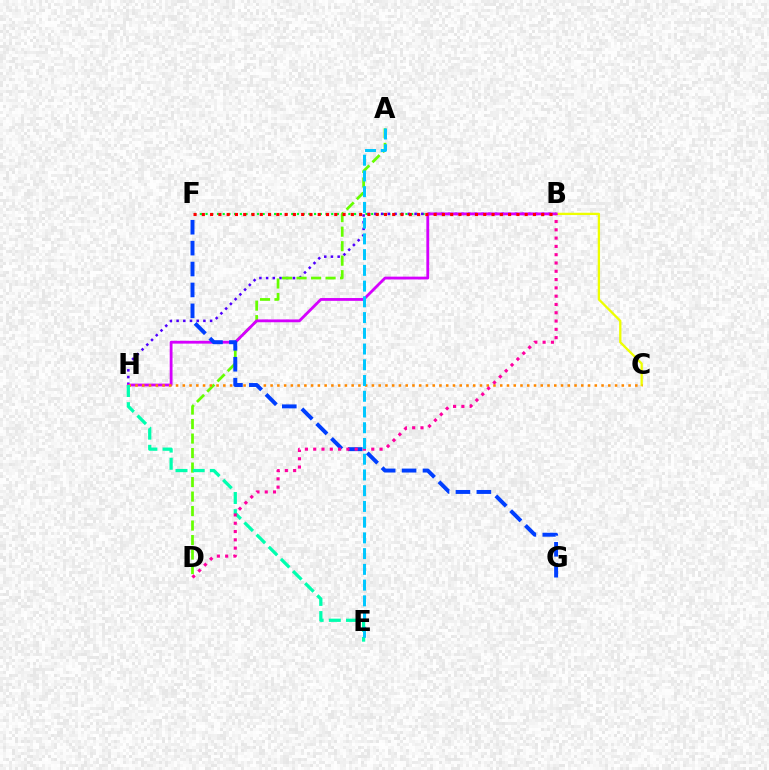{('B', 'F'): [{'color': '#00ff27', 'line_style': 'dotted', 'thickness': 1.55}, {'color': '#ff0000', 'line_style': 'dotted', 'thickness': 2.25}], ('B', 'H'): [{'color': '#4f00ff', 'line_style': 'dotted', 'thickness': 1.82}, {'color': '#d600ff', 'line_style': 'solid', 'thickness': 2.03}], ('A', 'D'): [{'color': '#66ff00', 'line_style': 'dashed', 'thickness': 1.97}], ('B', 'C'): [{'color': '#eeff00', 'line_style': 'solid', 'thickness': 1.65}], ('C', 'H'): [{'color': '#ff8800', 'line_style': 'dotted', 'thickness': 1.84}], ('E', 'H'): [{'color': '#00ffaf', 'line_style': 'dashed', 'thickness': 2.33}], ('F', 'G'): [{'color': '#003fff', 'line_style': 'dashed', 'thickness': 2.84}], ('B', 'D'): [{'color': '#ff00a0', 'line_style': 'dotted', 'thickness': 2.25}], ('A', 'E'): [{'color': '#00c7ff', 'line_style': 'dashed', 'thickness': 2.14}]}